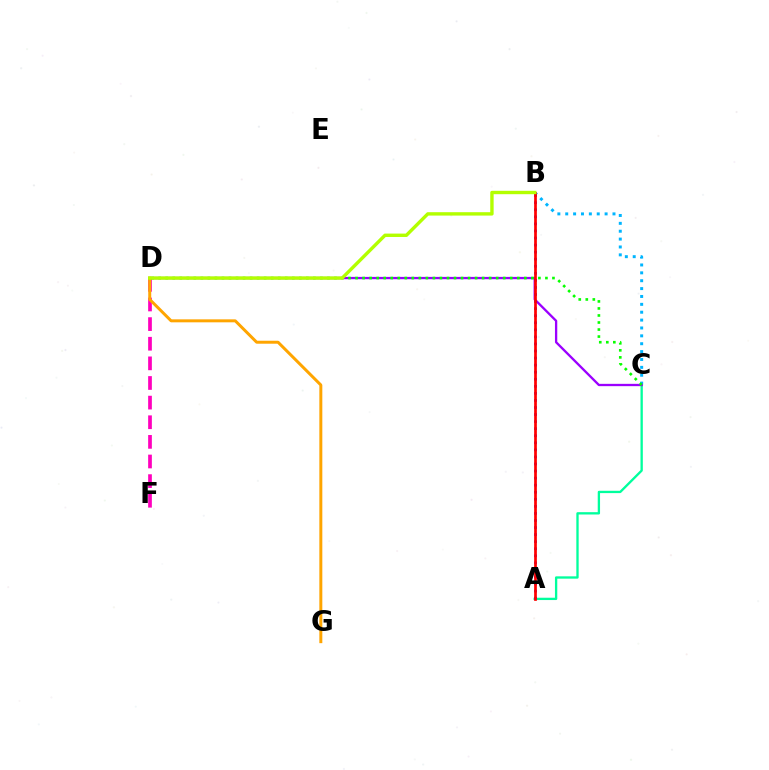{('B', 'C'): [{'color': '#00b5ff', 'line_style': 'dotted', 'thickness': 2.14}], ('D', 'F'): [{'color': '#ff00bd', 'line_style': 'dashed', 'thickness': 2.67}], ('A', 'C'): [{'color': '#00ff9d', 'line_style': 'solid', 'thickness': 1.67}], ('C', 'D'): [{'color': '#9b00ff', 'line_style': 'solid', 'thickness': 1.66}, {'color': '#08ff00', 'line_style': 'dotted', 'thickness': 1.91}], ('A', 'B'): [{'color': '#0010ff', 'line_style': 'dotted', 'thickness': 1.92}, {'color': '#ff0000', 'line_style': 'solid', 'thickness': 1.95}], ('D', 'G'): [{'color': '#ffa500', 'line_style': 'solid', 'thickness': 2.14}], ('B', 'D'): [{'color': '#b3ff00', 'line_style': 'solid', 'thickness': 2.44}]}